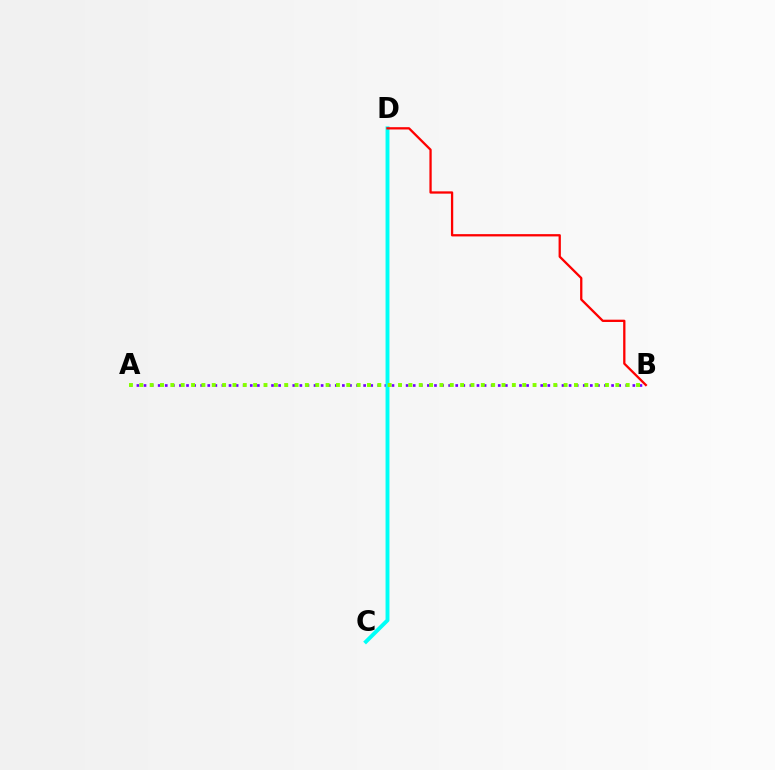{('A', 'B'): [{'color': '#7200ff', 'line_style': 'dotted', 'thickness': 1.92}, {'color': '#84ff00', 'line_style': 'dotted', 'thickness': 2.81}], ('C', 'D'): [{'color': '#00fff6', 'line_style': 'solid', 'thickness': 2.81}], ('B', 'D'): [{'color': '#ff0000', 'line_style': 'solid', 'thickness': 1.65}]}